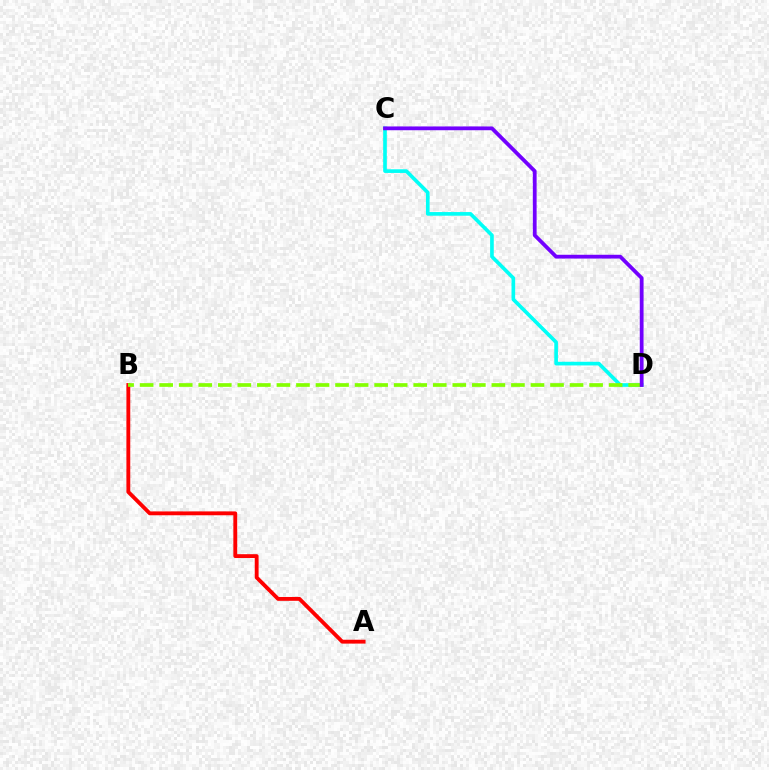{('C', 'D'): [{'color': '#00fff6', 'line_style': 'solid', 'thickness': 2.63}, {'color': '#7200ff', 'line_style': 'solid', 'thickness': 2.73}], ('A', 'B'): [{'color': '#ff0000', 'line_style': 'solid', 'thickness': 2.77}], ('B', 'D'): [{'color': '#84ff00', 'line_style': 'dashed', 'thickness': 2.65}]}